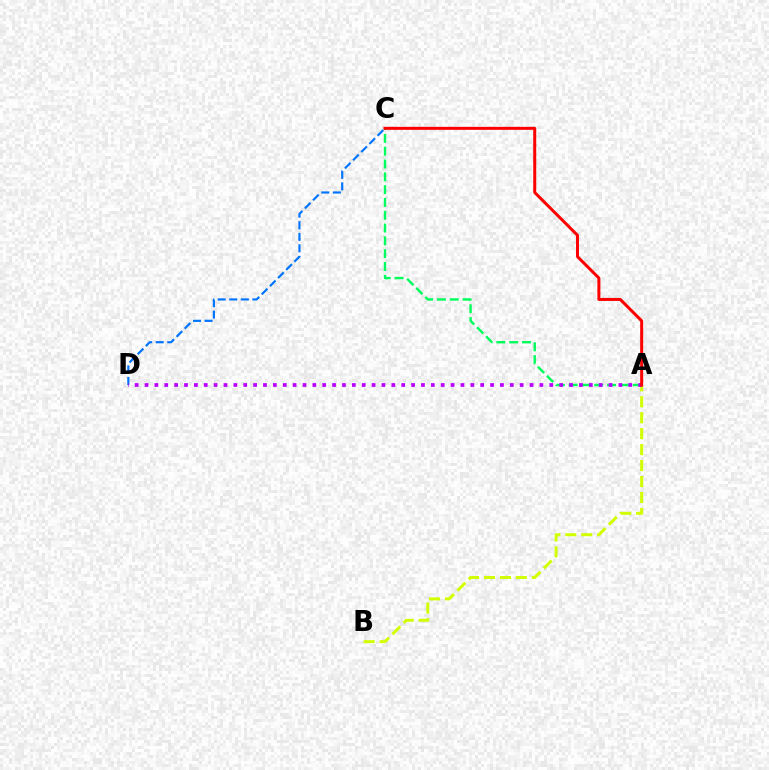{('A', 'B'): [{'color': '#d1ff00', 'line_style': 'dashed', 'thickness': 2.17}], ('A', 'C'): [{'color': '#00ff5c', 'line_style': 'dashed', 'thickness': 1.74}, {'color': '#ff0000', 'line_style': 'solid', 'thickness': 2.16}], ('C', 'D'): [{'color': '#0074ff', 'line_style': 'dashed', 'thickness': 1.57}], ('A', 'D'): [{'color': '#b900ff', 'line_style': 'dotted', 'thickness': 2.68}]}